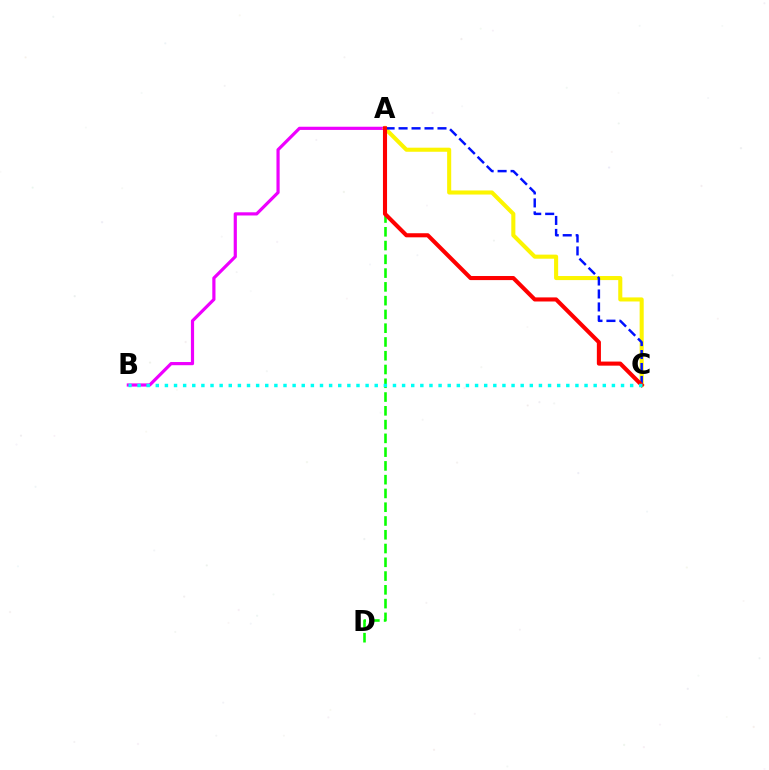{('A', 'D'): [{'color': '#08ff00', 'line_style': 'dashed', 'thickness': 1.87}], ('A', 'B'): [{'color': '#ee00ff', 'line_style': 'solid', 'thickness': 2.29}], ('A', 'C'): [{'color': '#fcf500', 'line_style': 'solid', 'thickness': 2.93}, {'color': '#0010ff', 'line_style': 'dashed', 'thickness': 1.76}, {'color': '#ff0000', 'line_style': 'solid', 'thickness': 2.94}], ('B', 'C'): [{'color': '#00fff6', 'line_style': 'dotted', 'thickness': 2.48}]}